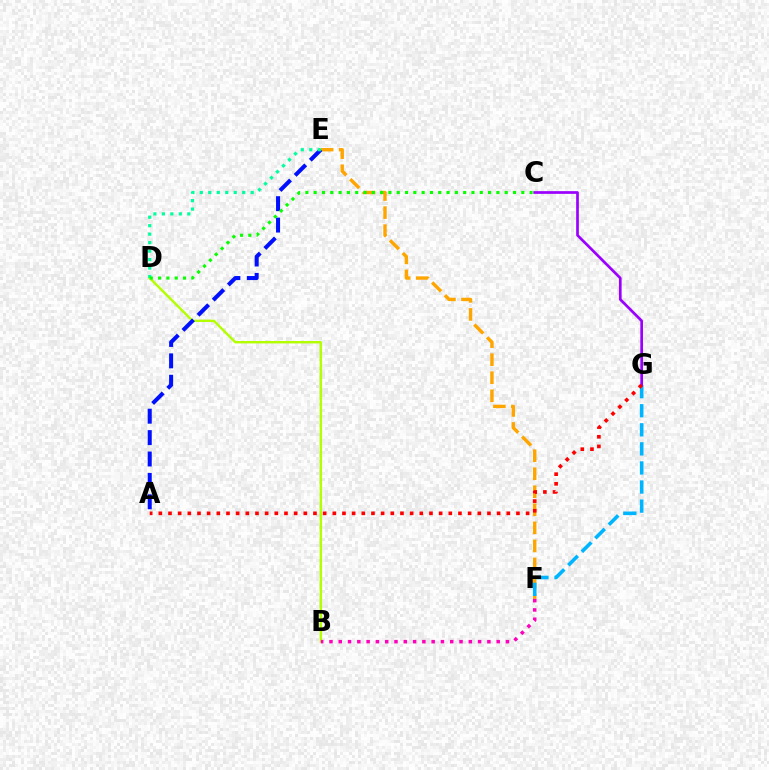{('E', 'F'): [{'color': '#ffa500', 'line_style': 'dashed', 'thickness': 2.45}], ('B', 'D'): [{'color': '#b3ff00', 'line_style': 'solid', 'thickness': 1.72}], ('F', 'G'): [{'color': '#00b5ff', 'line_style': 'dashed', 'thickness': 2.59}], ('A', 'E'): [{'color': '#0010ff', 'line_style': 'dashed', 'thickness': 2.91}], ('D', 'E'): [{'color': '#00ff9d', 'line_style': 'dotted', 'thickness': 2.3}], ('C', 'G'): [{'color': '#9b00ff', 'line_style': 'solid', 'thickness': 1.94}], ('A', 'G'): [{'color': '#ff0000', 'line_style': 'dotted', 'thickness': 2.63}], ('C', 'D'): [{'color': '#08ff00', 'line_style': 'dotted', 'thickness': 2.26}], ('B', 'F'): [{'color': '#ff00bd', 'line_style': 'dotted', 'thickness': 2.52}]}